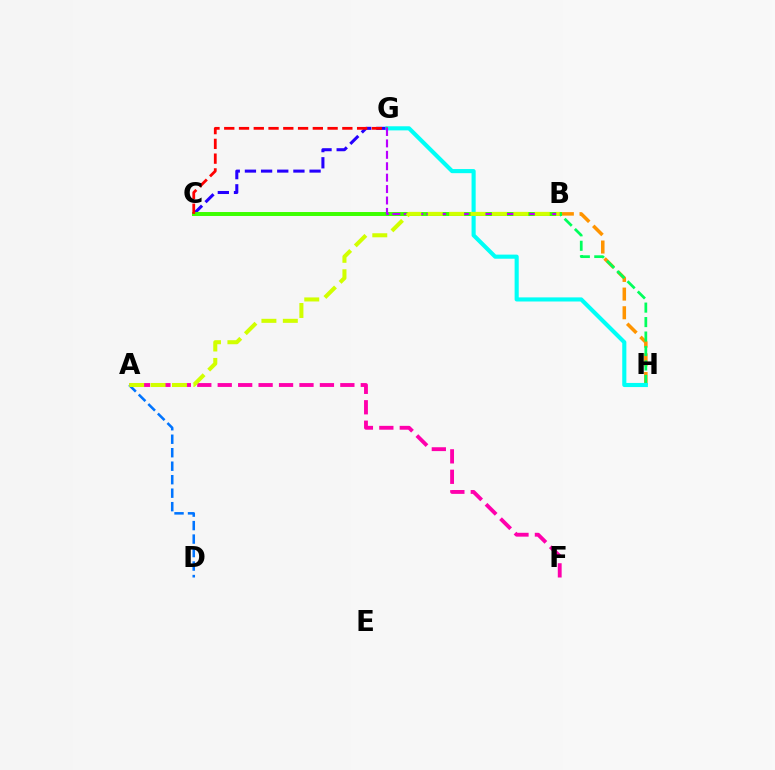{('C', 'G'): [{'color': '#2500ff', 'line_style': 'dashed', 'thickness': 2.2}, {'color': '#ff0000', 'line_style': 'dashed', 'thickness': 2.01}], ('B', 'H'): [{'color': '#ff9400', 'line_style': 'dashed', 'thickness': 2.54}, {'color': '#00ff5c', 'line_style': 'dashed', 'thickness': 1.97}], ('B', 'C'): [{'color': '#3dff00', 'line_style': 'solid', 'thickness': 2.85}], ('A', 'F'): [{'color': '#ff00ac', 'line_style': 'dashed', 'thickness': 2.78}], ('G', 'H'): [{'color': '#00fff6', 'line_style': 'solid', 'thickness': 2.96}], ('A', 'D'): [{'color': '#0074ff', 'line_style': 'dashed', 'thickness': 1.83}], ('B', 'G'): [{'color': '#b900ff', 'line_style': 'dashed', 'thickness': 1.55}], ('A', 'B'): [{'color': '#d1ff00', 'line_style': 'dashed', 'thickness': 2.91}]}